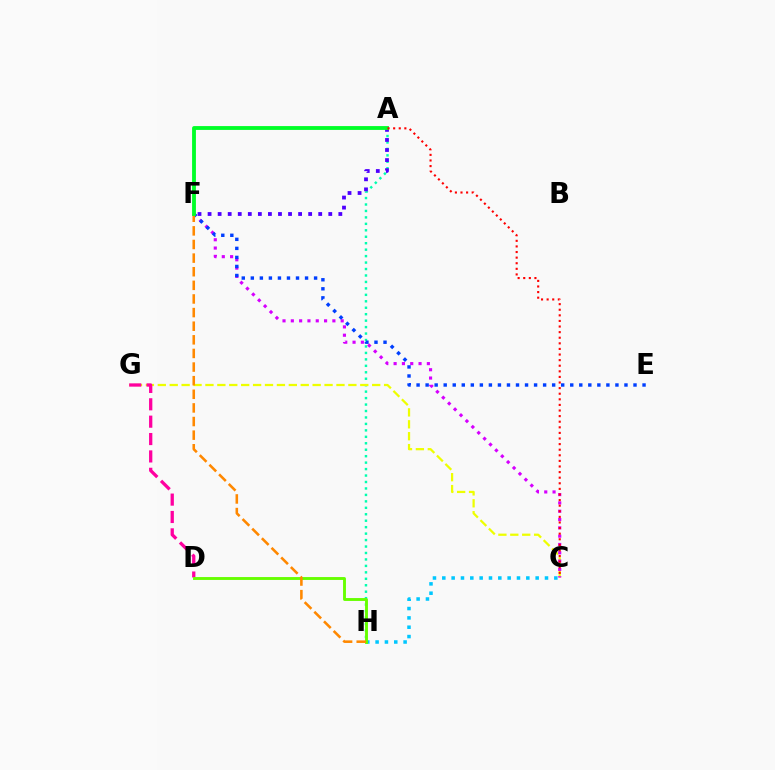{('A', 'H'): [{'color': '#00ffaf', 'line_style': 'dotted', 'thickness': 1.75}], ('C', 'G'): [{'color': '#eeff00', 'line_style': 'dashed', 'thickness': 1.62}], ('C', 'H'): [{'color': '#00c7ff', 'line_style': 'dotted', 'thickness': 2.54}], ('A', 'F'): [{'color': '#4f00ff', 'line_style': 'dotted', 'thickness': 2.73}, {'color': '#00ff27', 'line_style': 'solid', 'thickness': 2.76}], ('C', 'F'): [{'color': '#d600ff', 'line_style': 'dotted', 'thickness': 2.26}], ('D', 'G'): [{'color': '#ff00a0', 'line_style': 'dashed', 'thickness': 2.36}], ('D', 'H'): [{'color': '#66ff00', 'line_style': 'solid', 'thickness': 2.07}], ('E', 'F'): [{'color': '#003fff', 'line_style': 'dotted', 'thickness': 2.46}], ('F', 'H'): [{'color': '#ff8800', 'line_style': 'dashed', 'thickness': 1.85}], ('A', 'C'): [{'color': '#ff0000', 'line_style': 'dotted', 'thickness': 1.52}]}